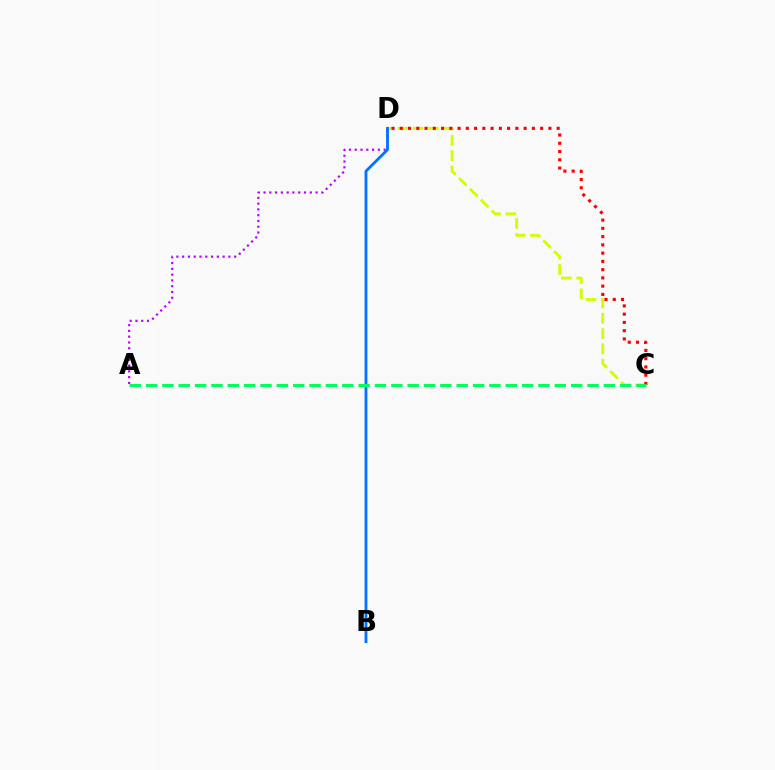{('C', 'D'): [{'color': '#d1ff00', 'line_style': 'dashed', 'thickness': 2.08}, {'color': '#ff0000', 'line_style': 'dotted', 'thickness': 2.24}], ('A', 'D'): [{'color': '#b900ff', 'line_style': 'dotted', 'thickness': 1.57}], ('B', 'D'): [{'color': '#0074ff', 'line_style': 'solid', 'thickness': 2.03}], ('A', 'C'): [{'color': '#00ff5c', 'line_style': 'dashed', 'thickness': 2.22}]}